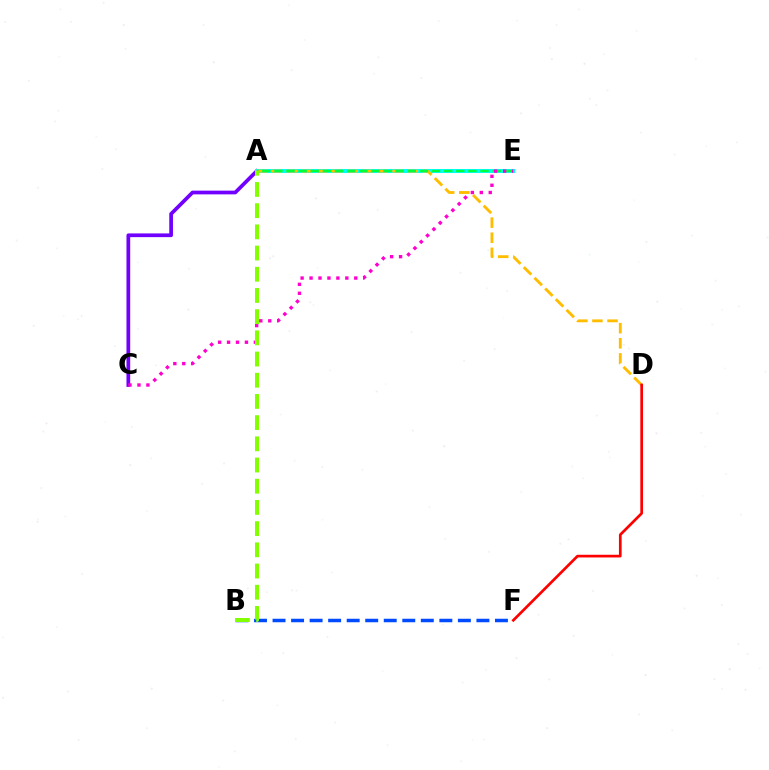{('A', 'C'): [{'color': '#7200ff', 'line_style': 'solid', 'thickness': 2.68}], ('A', 'E'): [{'color': '#00fff6', 'line_style': 'solid', 'thickness': 2.9}, {'color': '#00ff39', 'line_style': 'dashed', 'thickness': 1.65}], ('A', 'D'): [{'color': '#ffbd00', 'line_style': 'dashed', 'thickness': 2.05}], ('D', 'F'): [{'color': '#ff0000', 'line_style': 'solid', 'thickness': 1.94}], ('B', 'F'): [{'color': '#004bff', 'line_style': 'dashed', 'thickness': 2.52}], ('C', 'E'): [{'color': '#ff00cf', 'line_style': 'dotted', 'thickness': 2.43}], ('A', 'B'): [{'color': '#84ff00', 'line_style': 'dashed', 'thickness': 2.88}]}